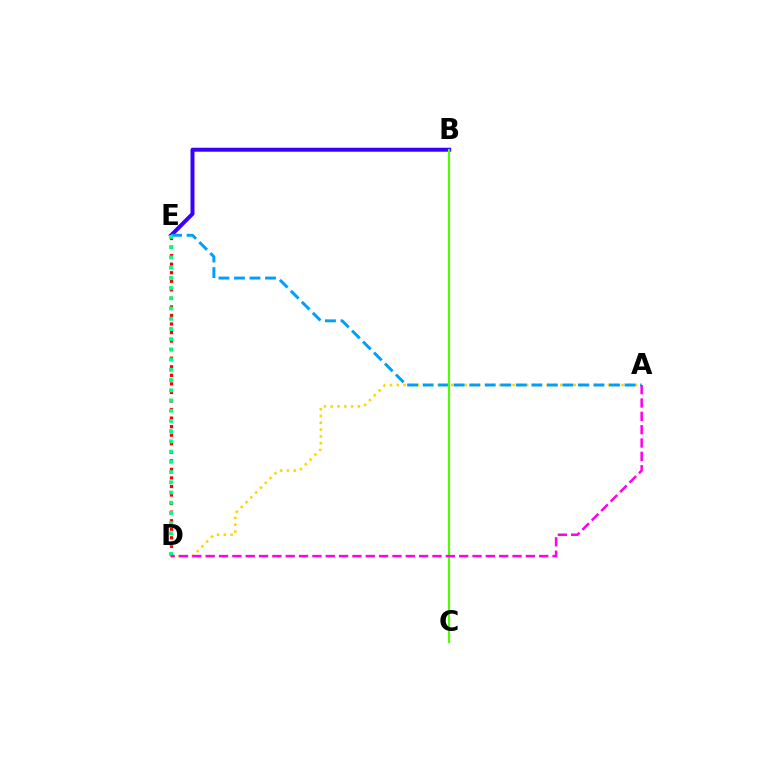{('A', 'D'): [{'color': '#ffd500', 'line_style': 'dotted', 'thickness': 1.85}, {'color': '#ff00ed', 'line_style': 'dashed', 'thickness': 1.81}], ('B', 'E'): [{'color': '#3700ff', 'line_style': 'solid', 'thickness': 2.86}], ('A', 'E'): [{'color': '#009eff', 'line_style': 'dashed', 'thickness': 2.11}], ('B', 'C'): [{'color': '#4fff00', 'line_style': 'solid', 'thickness': 1.53}], ('D', 'E'): [{'color': '#ff0000', 'line_style': 'dotted', 'thickness': 2.32}, {'color': '#00ff86', 'line_style': 'dotted', 'thickness': 2.78}]}